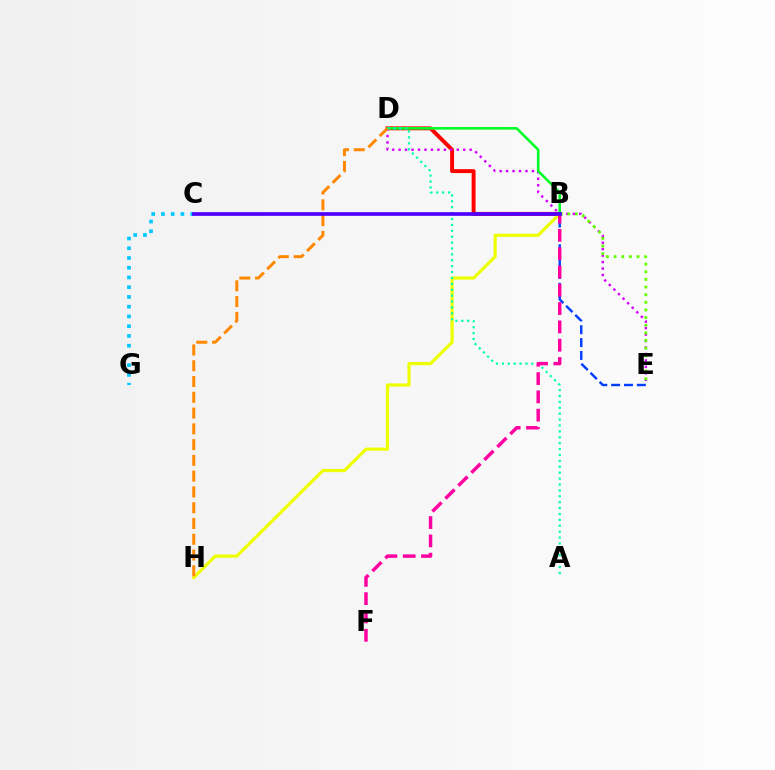{('B', 'D'): [{'color': '#ff0000', 'line_style': 'solid', 'thickness': 2.83}, {'color': '#00ff27', 'line_style': 'solid', 'thickness': 1.86}], ('D', 'E'): [{'color': '#d600ff', 'line_style': 'dotted', 'thickness': 1.76}], ('C', 'G'): [{'color': '#00c7ff', 'line_style': 'dotted', 'thickness': 2.65}], ('B', 'H'): [{'color': '#eeff00', 'line_style': 'solid', 'thickness': 2.28}], ('B', 'E'): [{'color': '#66ff00', 'line_style': 'dotted', 'thickness': 2.08}, {'color': '#003fff', 'line_style': 'dashed', 'thickness': 1.75}], ('A', 'D'): [{'color': '#00ffaf', 'line_style': 'dotted', 'thickness': 1.6}], ('D', 'H'): [{'color': '#ff8800', 'line_style': 'dashed', 'thickness': 2.14}], ('B', 'F'): [{'color': '#ff00a0', 'line_style': 'dashed', 'thickness': 2.49}], ('B', 'C'): [{'color': '#4f00ff', 'line_style': 'solid', 'thickness': 2.65}]}